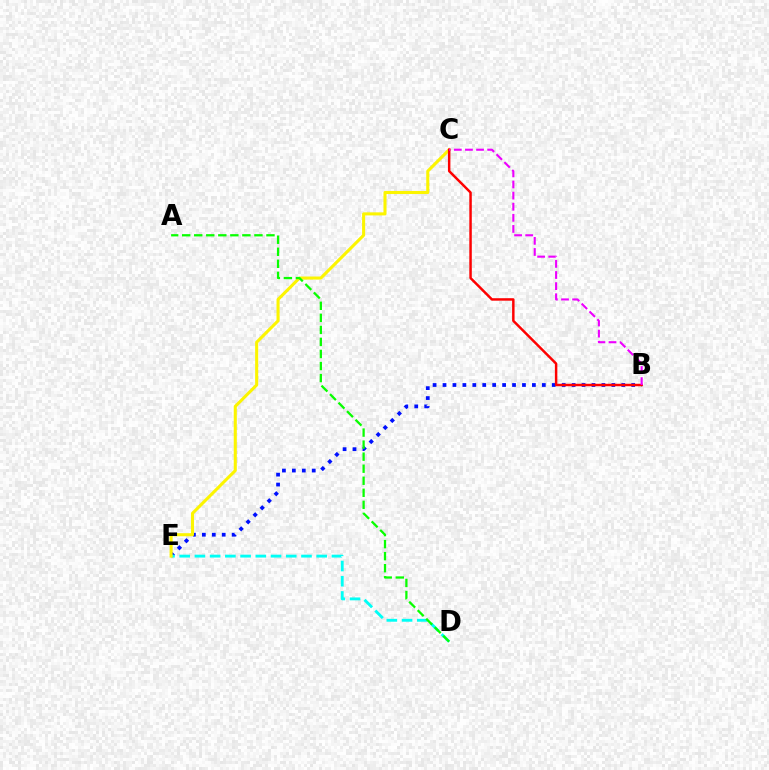{('B', 'E'): [{'color': '#0010ff', 'line_style': 'dotted', 'thickness': 2.7}], ('D', 'E'): [{'color': '#00fff6', 'line_style': 'dashed', 'thickness': 2.07}], ('C', 'E'): [{'color': '#fcf500', 'line_style': 'solid', 'thickness': 2.21}], ('A', 'D'): [{'color': '#08ff00', 'line_style': 'dashed', 'thickness': 1.64}], ('B', 'C'): [{'color': '#ff0000', 'line_style': 'solid', 'thickness': 1.78}, {'color': '#ee00ff', 'line_style': 'dashed', 'thickness': 1.51}]}